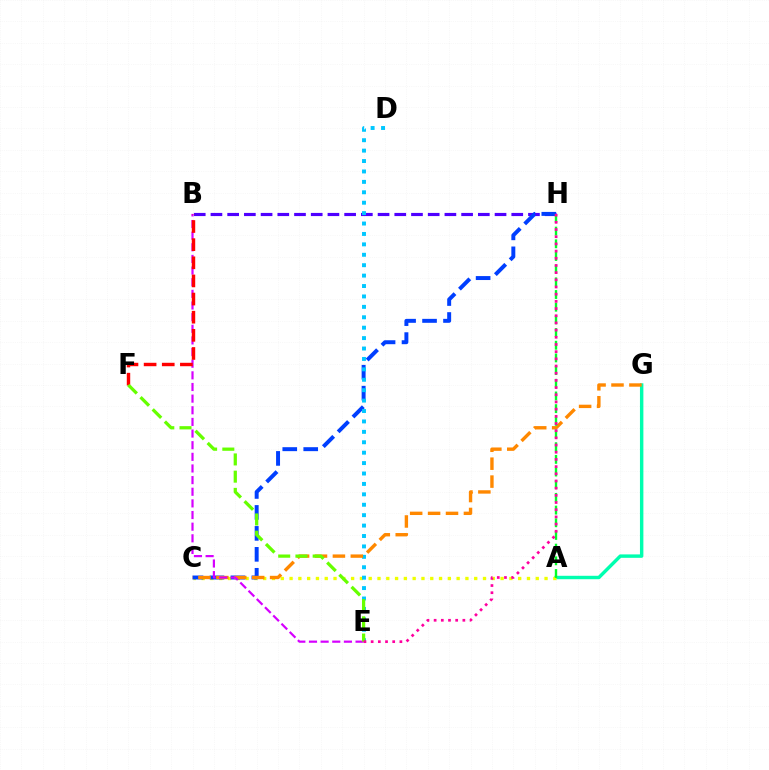{('B', 'H'): [{'color': '#4f00ff', 'line_style': 'dashed', 'thickness': 2.27}], ('A', 'G'): [{'color': '#00ffaf', 'line_style': 'solid', 'thickness': 2.47}], ('A', 'C'): [{'color': '#eeff00', 'line_style': 'dotted', 'thickness': 2.39}], ('C', 'H'): [{'color': '#003fff', 'line_style': 'dashed', 'thickness': 2.85}], ('D', 'E'): [{'color': '#00c7ff', 'line_style': 'dotted', 'thickness': 2.83}], ('C', 'G'): [{'color': '#ff8800', 'line_style': 'dashed', 'thickness': 2.43}], ('B', 'E'): [{'color': '#d600ff', 'line_style': 'dashed', 'thickness': 1.58}], ('A', 'H'): [{'color': '#00ff27', 'line_style': 'dashed', 'thickness': 1.72}], ('B', 'F'): [{'color': '#ff0000', 'line_style': 'dashed', 'thickness': 2.46}], ('E', 'F'): [{'color': '#66ff00', 'line_style': 'dashed', 'thickness': 2.34}], ('E', 'H'): [{'color': '#ff00a0', 'line_style': 'dotted', 'thickness': 1.95}]}